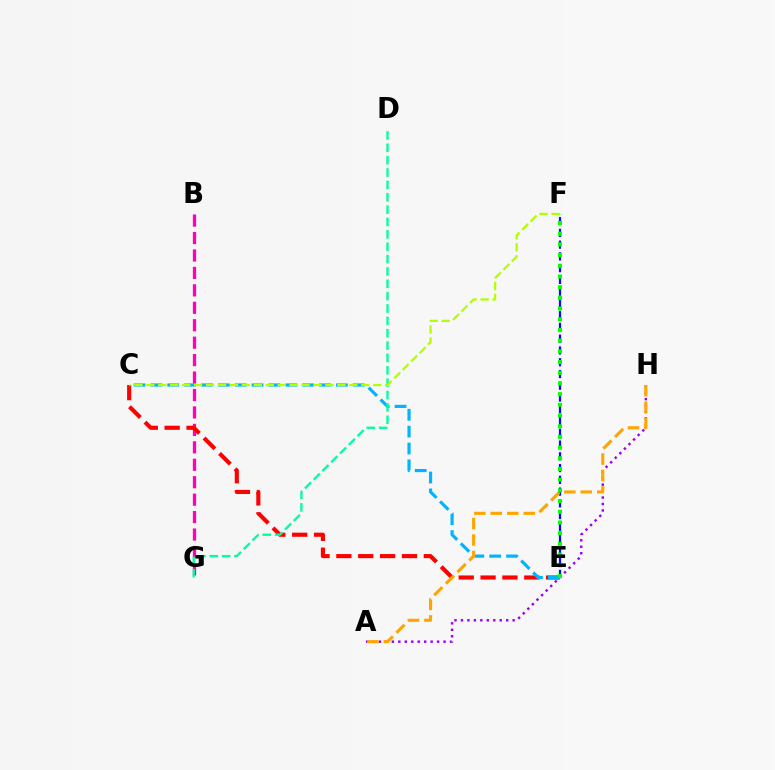{('E', 'F'): [{'color': '#0010ff', 'line_style': 'dashed', 'thickness': 1.6}, {'color': '#08ff00', 'line_style': 'dotted', 'thickness': 2.91}], ('B', 'G'): [{'color': '#ff00bd', 'line_style': 'dashed', 'thickness': 2.37}], ('A', 'H'): [{'color': '#9b00ff', 'line_style': 'dotted', 'thickness': 1.76}, {'color': '#ffa500', 'line_style': 'dashed', 'thickness': 2.24}], ('C', 'E'): [{'color': '#ff0000', 'line_style': 'dashed', 'thickness': 2.97}, {'color': '#00b5ff', 'line_style': 'dashed', 'thickness': 2.29}], ('D', 'G'): [{'color': '#00ff9d', 'line_style': 'dashed', 'thickness': 1.68}], ('C', 'F'): [{'color': '#b3ff00', 'line_style': 'dashed', 'thickness': 1.62}]}